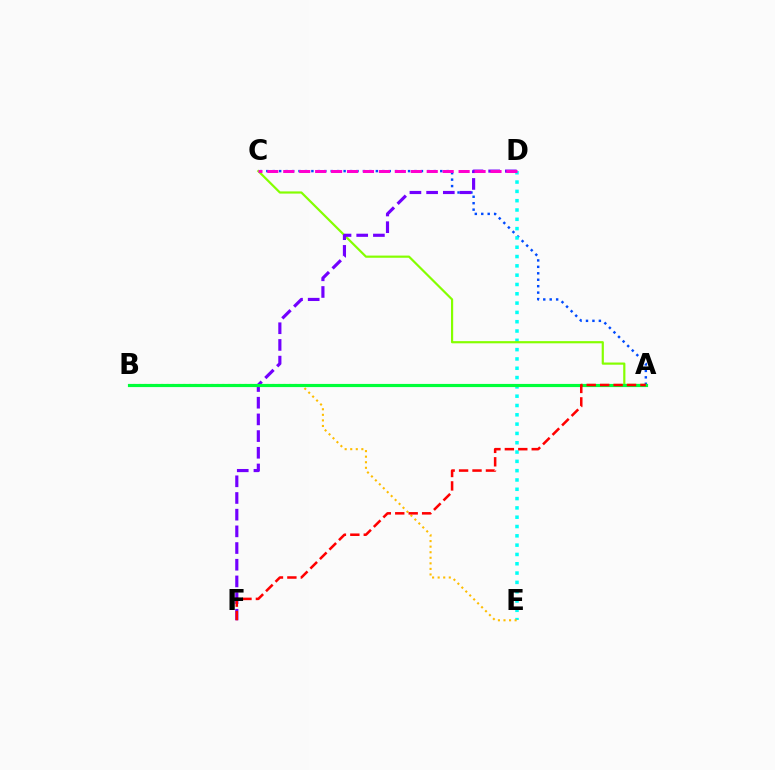{('A', 'C'): [{'color': '#004bff', 'line_style': 'dotted', 'thickness': 1.75}, {'color': '#84ff00', 'line_style': 'solid', 'thickness': 1.58}], ('D', 'E'): [{'color': '#00fff6', 'line_style': 'dotted', 'thickness': 2.53}], ('D', 'F'): [{'color': '#7200ff', 'line_style': 'dashed', 'thickness': 2.27}], ('B', 'E'): [{'color': '#ffbd00', 'line_style': 'dotted', 'thickness': 1.51}], ('C', 'D'): [{'color': '#ff00cf', 'line_style': 'dashed', 'thickness': 2.17}], ('A', 'B'): [{'color': '#00ff39', 'line_style': 'solid', 'thickness': 2.28}], ('A', 'F'): [{'color': '#ff0000', 'line_style': 'dashed', 'thickness': 1.82}]}